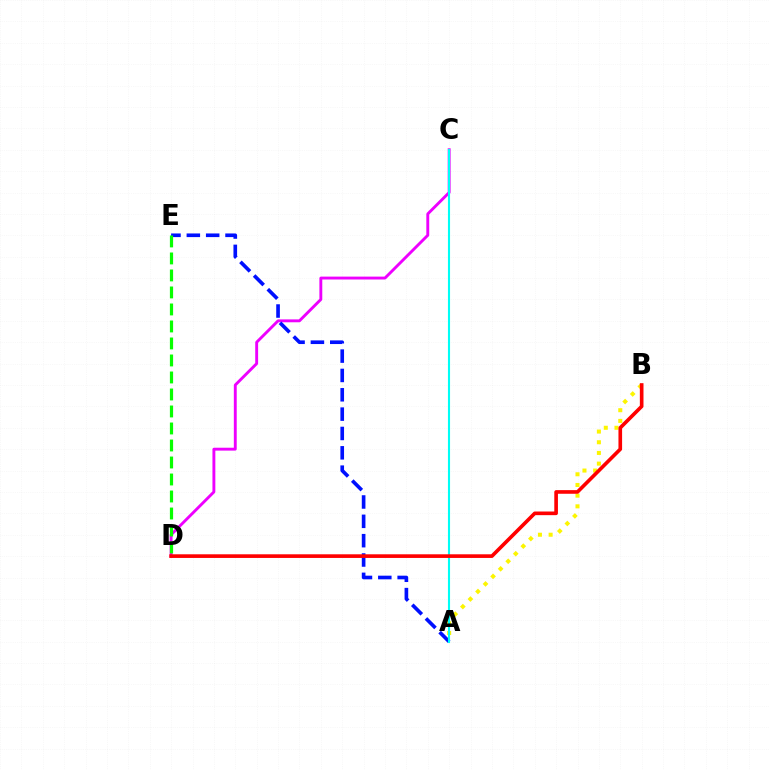{('C', 'D'): [{'color': '#ee00ff', 'line_style': 'solid', 'thickness': 2.08}], ('A', 'E'): [{'color': '#0010ff', 'line_style': 'dashed', 'thickness': 2.63}], ('A', 'B'): [{'color': '#fcf500', 'line_style': 'dotted', 'thickness': 2.9}], ('A', 'C'): [{'color': '#00fff6', 'line_style': 'solid', 'thickness': 1.52}], ('B', 'D'): [{'color': '#ff0000', 'line_style': 'solid', 'thickness': 2.62}], ('D', 'E'): [{'color': '#08ff00', 'line_style': 'dashed', 'thickness': 2.31}]}